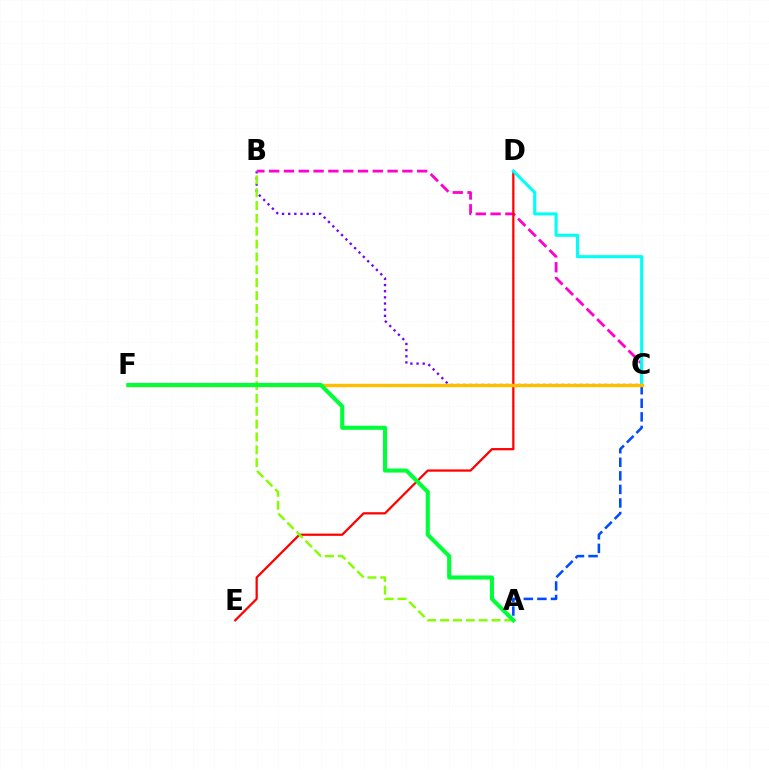{('B', 'C'): [{'color': '#7200ff', 'line_style': 'dotted', 'thickness': 1.67}, {'color': '#ff00cf', 'line_style': 'dashed', 'thickness': 2.01}], ('D', 'E'): [{'color': '#ff0000', 'line_style': 'solid', 'thickness': 1.62}], ('C', 'D'): [{'color': '#00fff6', 'line_style': 'solid', 'thickness': 2.23}], ('A', 'C'): [{'color': '#004bff', 'line_style': 'dashed', 'thickness': 1.84}], ('C', 'F'): [{'color': '#ffbd00', 'line_style': 'solid', 'thickness': 2.46}], ('A', 'B'): [{'color': '#84ff00', 'line_style': 'dashed', 'thickness': 1.75}], ('A', 'F'): [{'color': '#00ff39', 'line_style': 'solid', 'thickness': 2.94}]}